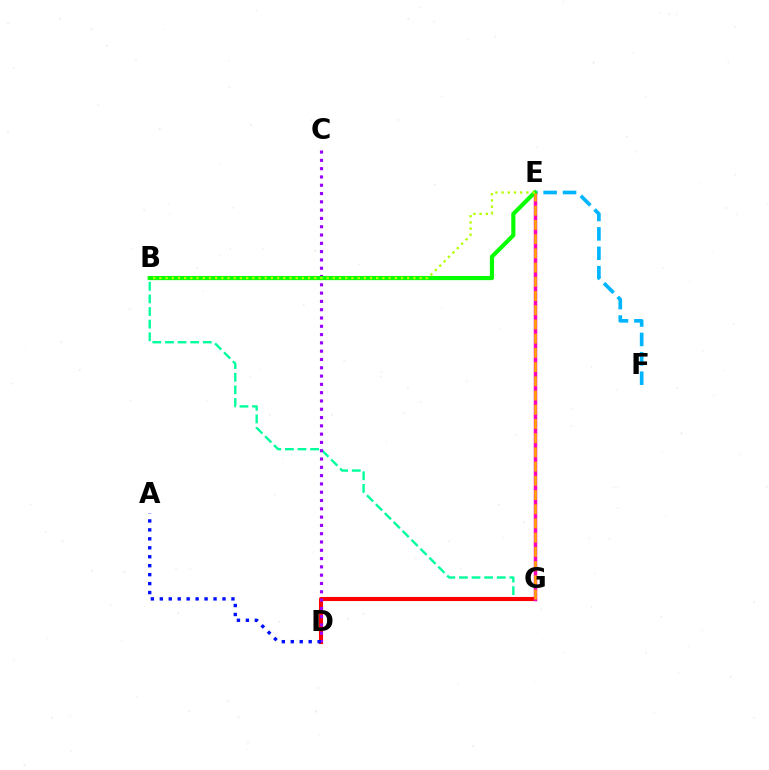{('E', 'F'): [{'color': '#00b5ff', 'line_style': 'dashed', 'thickness': 2.64}], ('B', 'G'): [{'color': '#00ff9d', 'line_style': 'dashed', 'thickness': 1.71}], ('D', 'G'): [{'color': '#ff0000', 'line_style': 'solid', 'thickness': 2.95}], ('C', 'D'): [{'color': '#9b00ff', 'line_style': 'dotted', 'thickness': 2.25}], ('E', 'G'): [{'color': '#ff00bd', 'line_style': 'solid', 'thickness': 2.5}, {'color': '#ffa500', 'line_style': 'dashed', 'thickness': 1.93}], ('B', 'E'): [{'color': '#08ff00', 'line_style': 'solid', 'thickness': 2.99}, {'color': '#b3ff00', 'line_style': 'dotted', 'thickness': 1.68}], ('A', 'D'): [{'color': '#0010ff', 'line_style': 'dotted', 'thickness': 2.43}]}